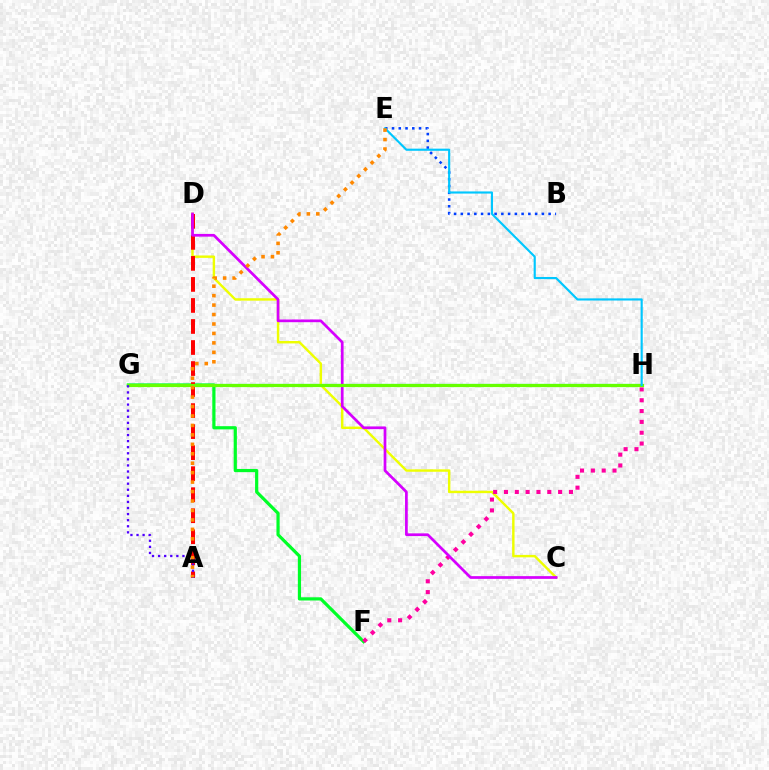{('F', 'G'): [{'color': '#00ff27', 'line_style': 'solid', 'thickness': 2.31}], ('G', 'H'): [{'color': '#00ffaf', 'line_style': 'solid', 'thickness': 1.56}, {'color': '#66ff00', 'line_style': 'solid', 'thickness': 2.31}], ('B', 'E'): [{'color': '#003fff', 'line_style': 'dotted', 'thickness': 1.83}], ('C', 'D'): [{'color': '#eeff00', 'line_style': 'solid', 'thickness': 1.74}, {'color': '#d600ff', 'line_style': 'solid', 'thickness': 1.96}], ('A', 'D'): [{'color': '#ff0000', 'line_style': 'dashed', 'thickness': 2.86}], ('F', 'H'): [{'color': '#ff00a0', 'line_style': 'dotted', 'thickness': 2.94}], ('A', 'G'): [{'color': '#4f00ff', 'line_style': 'dotted', 'thickness': 1.65}], ('E', 'H'): [{'color': '#00c7ff', 'line_style': 'solid', 'thickness': 1.55}], ('A', 'E'): [{'color': '#ff8800', 'line_style': 'dotted', 'thickness': 2.57}]}